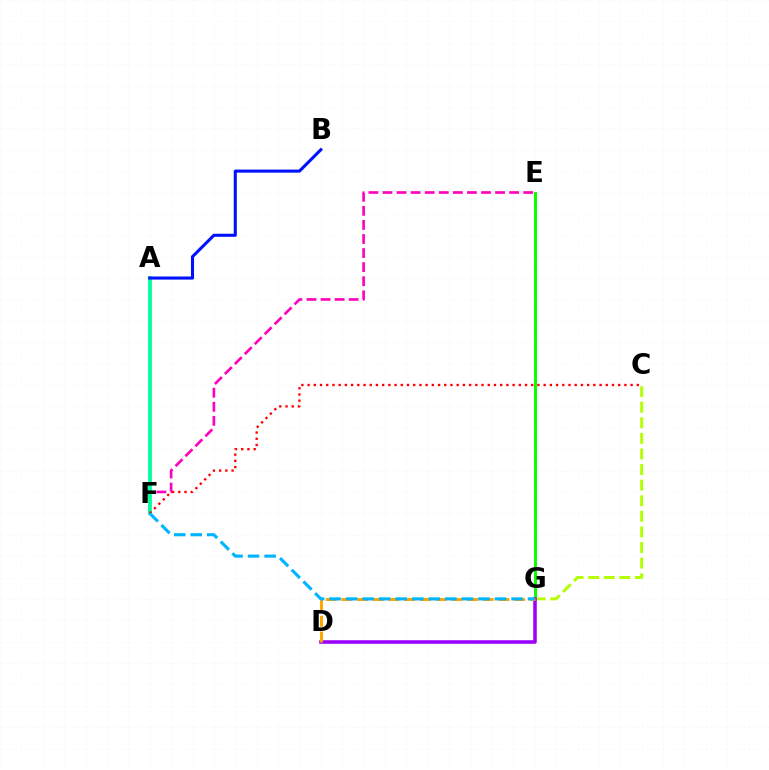{('E', 'F'): [{'color': '#ff00bd', 'line_style': 'dashed', 'thickness': 1.91}], ('E', 'G'): [{'color': '#08ff00', 'line_style': 'solid', 'thickness': 2.12}], ('A', 'F'): [{'color': '#00ff9d', 'line_style': 'solid', 'thickness': 2.74}], ('C', 'G'): [{'color': '#b3ff00', 'line_style': 'dashed', 'thickness': 2.12}], ('A', 'B'): [{'color': '#0010ff', 'line_style': 'solid', 'thickness': 2.21}], ('D', 'G'): [{'color': '#9b00ff', 'line_style': 'solid', 'thickness': 2.55}, {'color': '#ffa500', 'line_style': 'dashed', 'thickness': 2.13}], ('C', 'F'): [{'color': '#ff0000', 'line_style': 'dotted', 'thickness': 1.69}], ('F', 'G'): [{'color': '#00b5ff', 'line_style': 'dashed', 'thickness': 2.25}]}